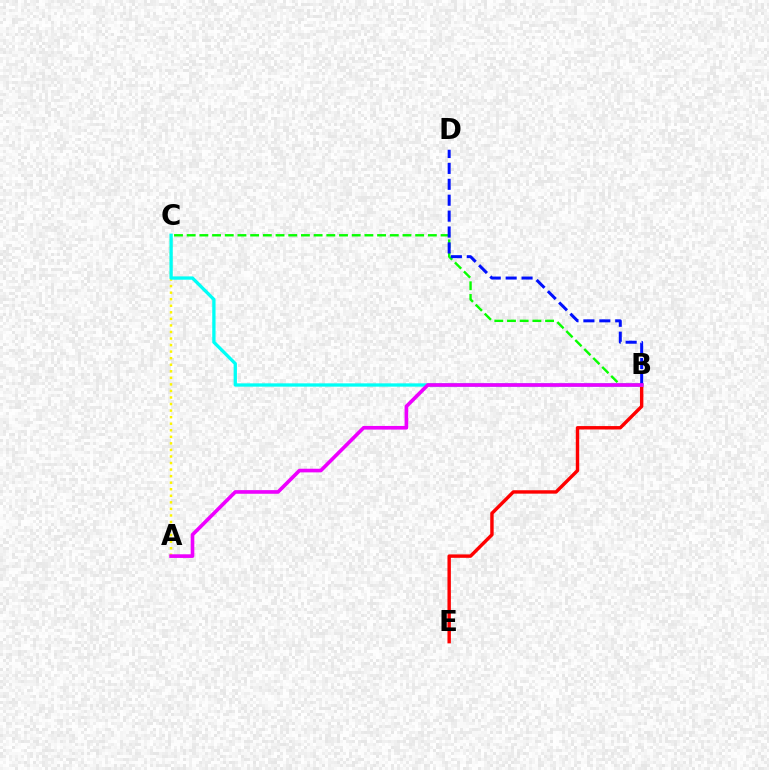{('A', 'C'): [{'color': '#fcf500', 'line_style': 'dotted', 'thickness': 1.78}], ('B', 'E'): [{'color': '#ff0000', 'line_style': 'solid', 'thickness': 2.46}], ('B', 'C'): [{'color': '#00fff6', 'line_style': 'solid', 'thickness': 2.38}, {'color': '#08ff00', 'line_style': 'dashed', 'thickness': 1.72}], ('B', 'D'): [{'color': '#0010ff', 'line_style': 'dashed', 'thickness': 2.16}], ('A', 'B'): [{'color': '#ee00ff', 'line_style': 'solid', 'thickness': 2.62}]}